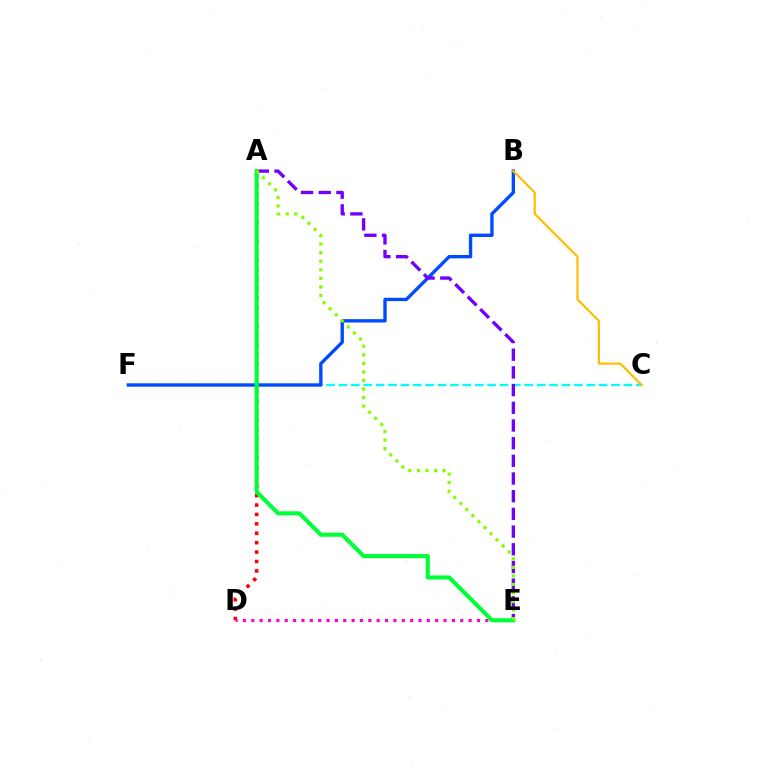{('A', 'D'): [{'color': '#ff0000', 'line_style': 'dotted', 'thickness': 2.56}], ('C', 'F'): [{'color': '#00fff6', 'line_style': 'dashed', 'thickness': 1.68}], ('B', 'F'): [{'color': '#004bff', 'line_style': 'solid', 'thickness': 2.42}], ('A', 'E'): [{'color': '#7200ff', 'line_style': 'dashed', 'thickness': 2.4}, {'color': '#00ff39', 'line_style': 'solid', 'thickness': 2.94}, {'color': '#84ff00', 'line_style': 'dotted', 'thickness': 2.33}], ('B', 'C'): [{'color': '#ffbd00', 'line_style': 'solid', 'thickness': 1.58}], ('D', 'E'): [{'color': '#ff00cf', 'line_style': 'dotted', 'thickness': 2.27}]}